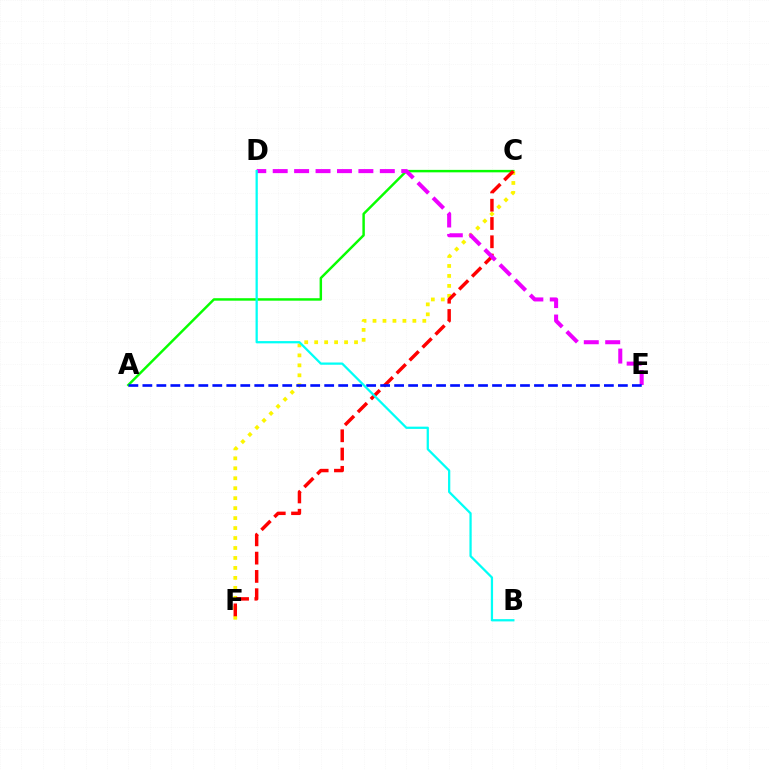{('A', 'C'): [{'color': '#08ff00', 'line_style': 'solid', 'thickness': 1.77}], ('C', 'F'): [{'color': '#fcf500', 'line_style': 'dotted', 'thickness': 2.71}, {'color': '#ff0000', 'line_style': 'dashed', 'thickness': 2.48}], ('D', 'E'): [{'color': '#ee00ff', 'line_style': 'dashed', 'thickness': 2.91}], ('A', 'E'): [{'color': '#0010ff', 'line_style': 'dashed', 'thickness': 1.9}], ('B', 'D'): [{'color': '#00fff6', 'line_style': 'solid', 'thickness': 1.62}]}